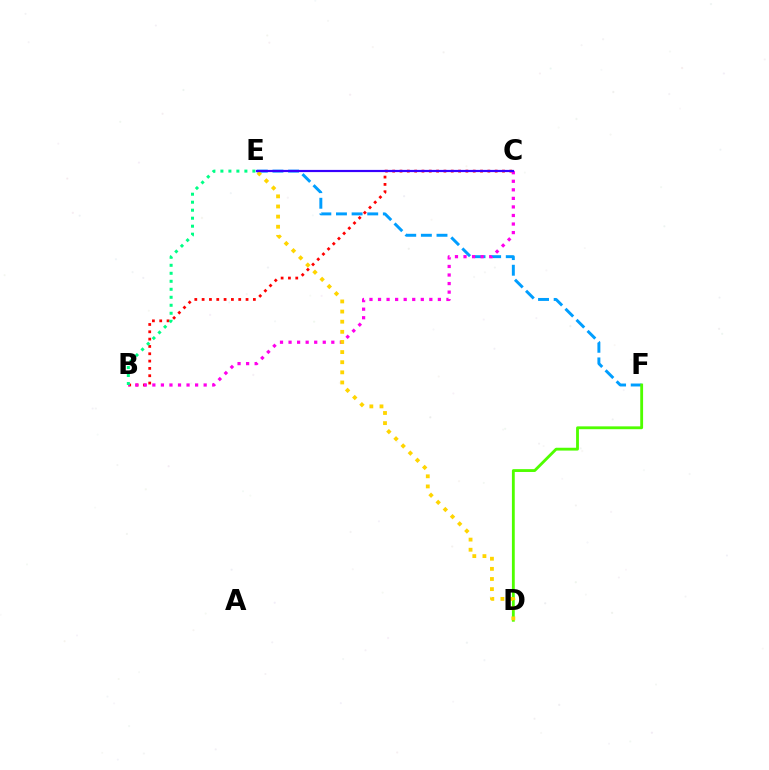{('B', 'C'): [{'color': '#ff0000', 'line_style': 'dotted', 'thickness': 1.99}, {'color': '#ff00ed', 'line_style': 'dotted', 'thickness': 2.32}], ('E', 'F'): [{'color': '#009eff', 'line_style': 'dashed', 'thickness': 2.12}], ('D', 'F'): [{'color': '#4fff00', 'line_style': 'solid', 'thickness': 2.04}], ('B', 'E'): [{'color': '#00ff86', 'line_style': 'dotted', 'thickness': 2.17}], ('D', 'E'): [{'color': '#ffd500', 'line_style': 'dotted', 'thickness': 2.75}], ('C', 'E'): [{'color': '#3700ff', 'line_style': 'solid', 'thickness': 1.58}]}